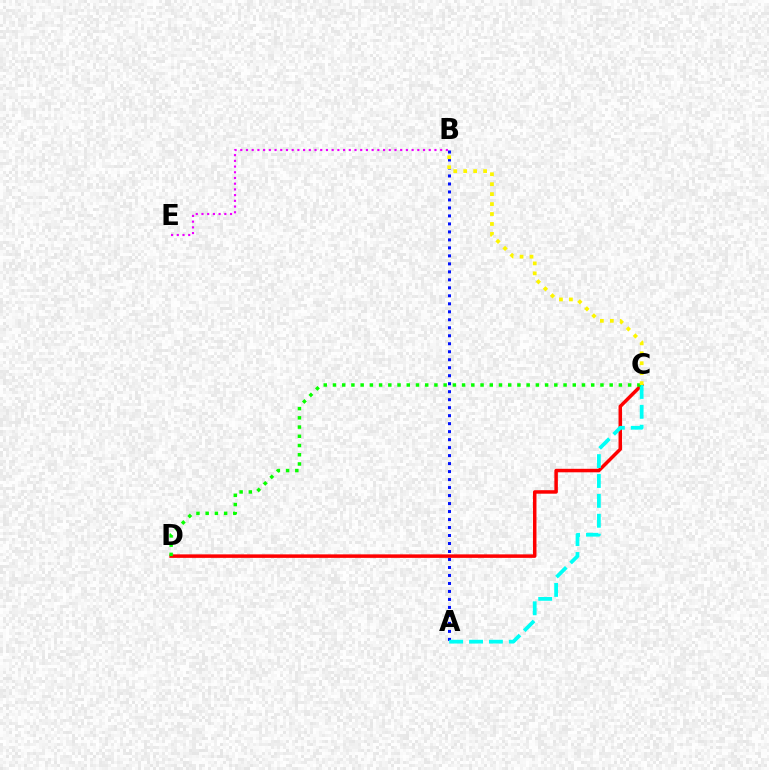{('C', 'D'): [{'color': '#ff0000', 'line_style': 'solid', 'thickness': 2.52}, {'color': '#08ff00', 'line_style': 'dotted', 'thickness': 2.51}], ('B', 'E'): [{'color': '#ee00ff', 'line_style': 'dotted', 'thickness': 1.55}], ('A', 'B'): [{'color': '#0010ff', 'line_style': 'dotted', 'thickness': 2.17}], ('A', 'C'): [{'color': '#00fff6', 'line_style': 'dashed', 'thickness': 2.7}], ('B', 'C'): [{'color': '#fcf500', 'line_style': 'dotted', 'thickness': 2.7}]}